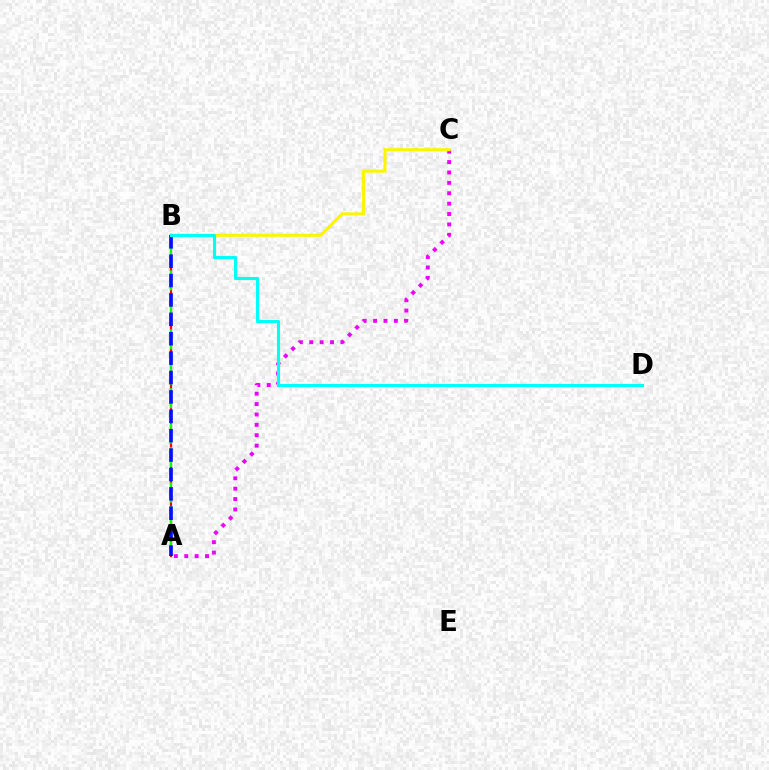{('A', 'B'): [{'color': '#ff0000', 'line_style': 'solid', 'thickness': 1.62}, {'color': '#08ff00', 'line_style': 'dashed', 'thickness': 1.6}, {'color': '#0010ff', 'line_style': 'dashed', 'thickness': 2.63}], ('A', 'C'): [{'color': '#ee00ff', 'line_style': 'dotted', 'thickness': 2.82}], ('B', 'C'): [{'color': '#fcf500', 'line_style': 'solid', 'thickness': 2.22}], ('B', 'D'): [{'color': '#00fff6', 'line_style': 'solid', 'thickness': 2.24}]}